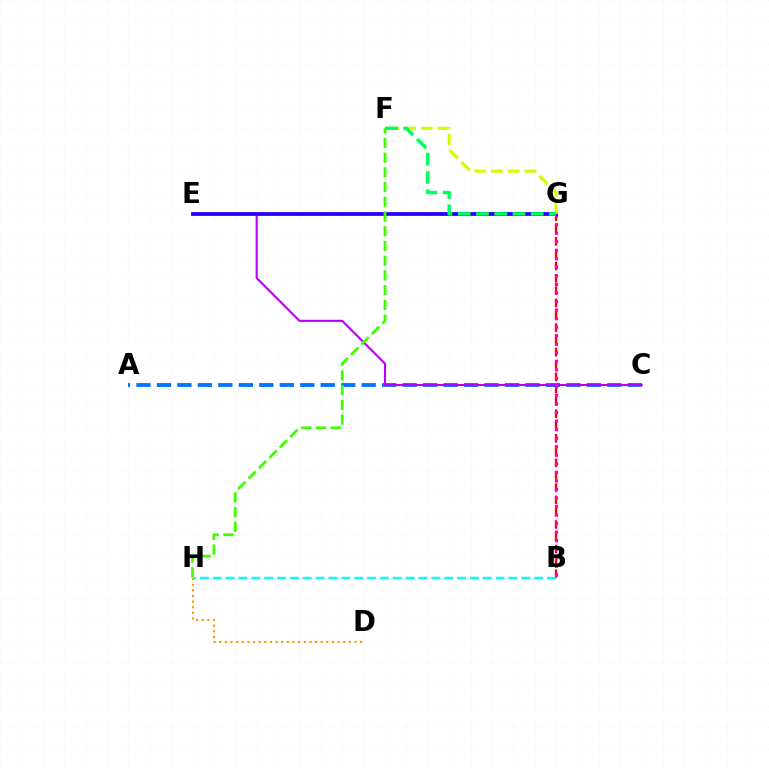{('B', 'G'): [{'color': '#ff0000', 'line_style': 'dashed', 'thickness': 1.67}, {'color': '#ff00ac', 'line_style': 'dotted', 'thickness': 2.32}], ('A', 'C'): [{'color': '#0074ff', 'line_style': 'dashed', 'thickness': 2.78}], ('D', 'H'): [{'color': '#ff9400', 'line_style': 'dotted', 'thickness': 1.53}], ('C', 'E'): [{'color': '#b900ff', 'line_style': 'solid', 'thickness': 1.52}], ('B', 'H'): [{'color': '#00fff6', 'line_style': 'dashed', 'thickness': 1.75}], ('E', 'G'): [{'color': '#2500ff', 'line_style': 'solid', 'thickness': 2.72}], ('F', 'G'): [{'color': '#d1ff00', 'line_style': 'dashed', 'thickness': 2.27}, {'color': '#00ff5c', 'line_style': 'dashed', 'thickness': 2.48}], ('F', 'H'): [{'color': '#3dff00', 'line_style': 'dashed', 'thickness': 2.0}]}